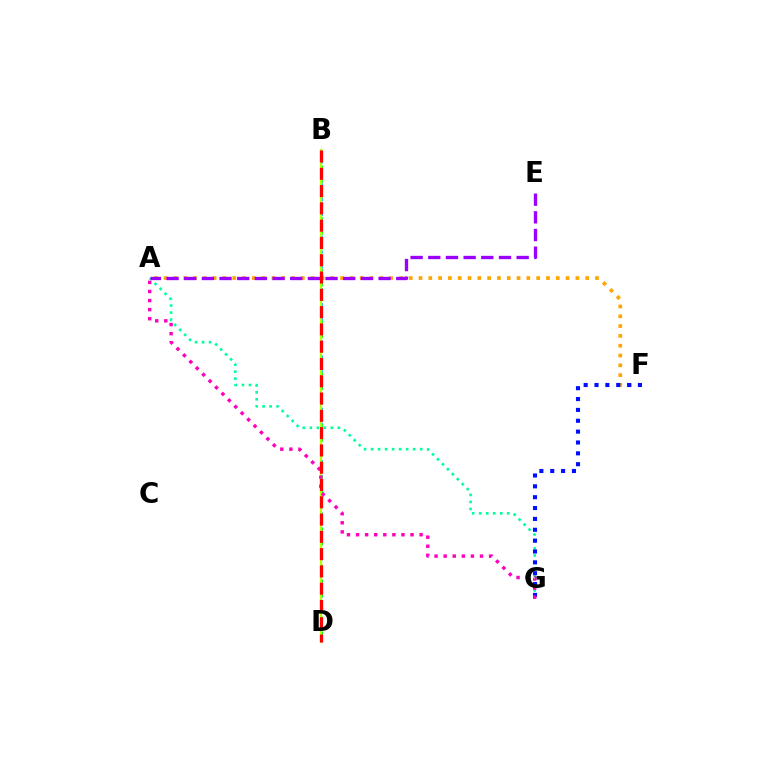{('A', 'F'): [{'color': '#ffa500', 'line_style': 'dotted', 'thickness': 2.66}], ('A', 'G'): [{'color': '#00ff9d', 'line_style': 'dotted', 'thickness': 1.9}, {'color': '#ff00bd', 'line_style': 'dotted', 'thickness': 2.47}], ('B', 'D'): [{'color': '#00b5ff', 'line_style': 'dotted', 'thickness': 2.03}, {'color': '#08ff00', 'line_style': 'dotted', 'thickness': 2.01}, {'color': '#b3ff00', 'line_style': 'solid', 'thickness': 1.52}, {'color': '#ff0000', 'line_style': 'dashed', 'thickness': 2.35}], ('A', 'E'): [{'color': '#9b00ff', 'line_style': 'dashed', 'thickness': 2.4}], ('F', 'G'): [{'color': '#0010ff', 'line_style': 'dotted', 'thickness': 2.95}]}